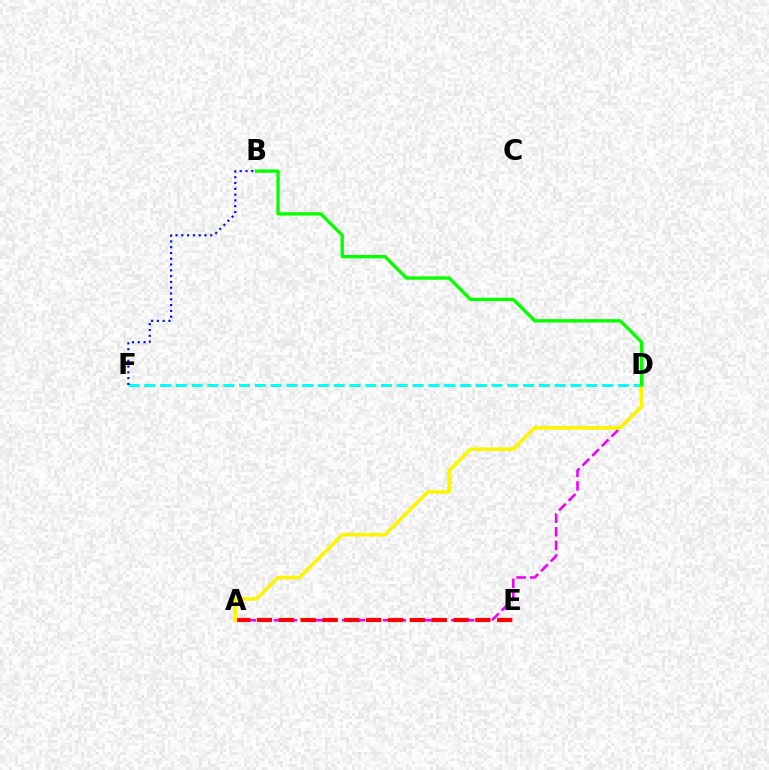{('A', 'D'): [{'color': '#ee00ff', 'line_style': 'dashed', 'thickness': 1.85}, {'color': '#fcf500', 'line_style': 'solid', 'thickness': 2.59}], ('D', 'F'): [{'color': '#00fff6', 'line_style': 'dashed', 'thickness': 2.14}], ('B', 'F'): [{'color': '#0010ff', 'line_style': 'dotted', 'thickness': 1.57}], ('A', 'E'): [{'color': '#ff0000', 'line_style': 'dashed', 'thickness': 2.97}], ('B', 'D'): [{'color': '#08ff00', 'line_style': 'solid', 'thickness': 2.42}]}